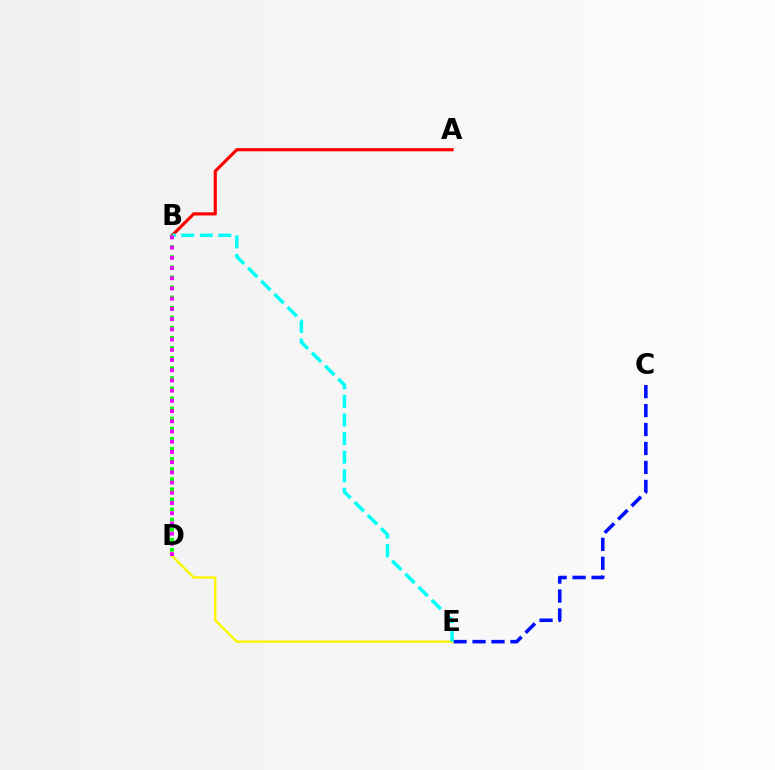{('A', 'B'): [{'color': '#ff0000', 'line_style': 'solid', 'thickness': 2.27}], ('B', 'D'): [{'color': '#08ff00', 'line_style': 'dotted', 'thickness': 2.74}, {'color': '#ee00ff', 'line_style': 'dotted', 'thickness': 2.78}], ('C', 'E'): [{'color': '#0010ff', 'line_style': 'dashed', 'thickness': 2.58}], ('D', 'E'): [{'color': '#fcf500', 'line_style': 'solid', 'thickness': 1.74}], ('B', 'E'): [{'color': '#00fff6', 'line_style': 'dashed', 'thickness': 2.52}]}